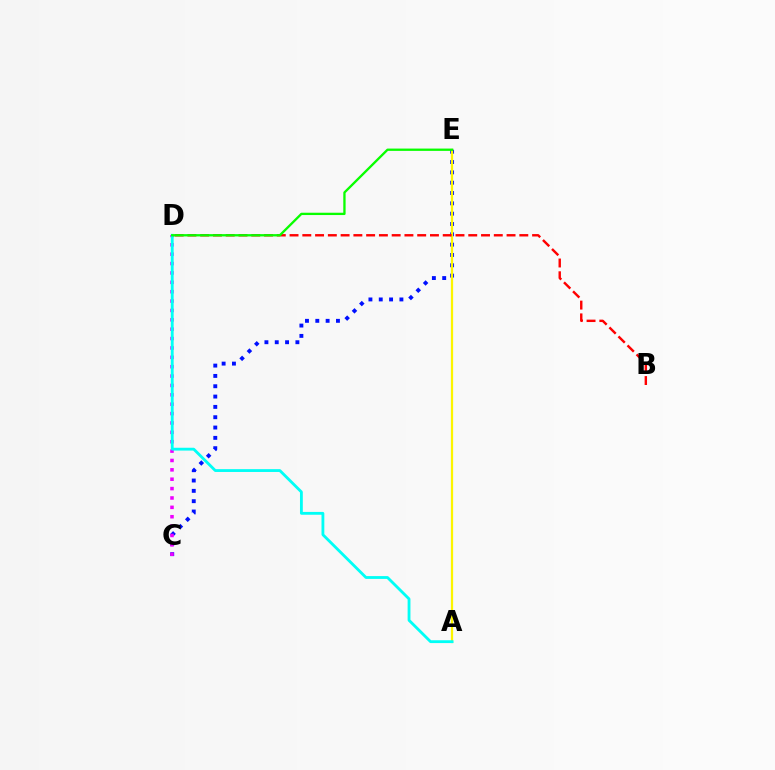{('C', 'E'): [{'color': '#0010ff', 'line_style': 'dotted', 'thickness': 2.81}], ('A', 'E'): [{'color': '#fcf500', 'line_style': 'solid', 'thickness': 1.62}], ('C', 'D'): [{'color': '#ee00ff', 'line_style': 'dotted', 'thickness': 2.55}], ('B', 'D'): [{'color': '#ff0000', 'line_style': 'dashed', 'thickness': 1.73}], ('A', 'D'): [{'color': '#00fff6', 'line_style': 'solid', 'thickness': 2.03}], ('D', 'E'): [{'color': '#08ff00', 'line_style': 'solid', 'thickness': 1.67}]}